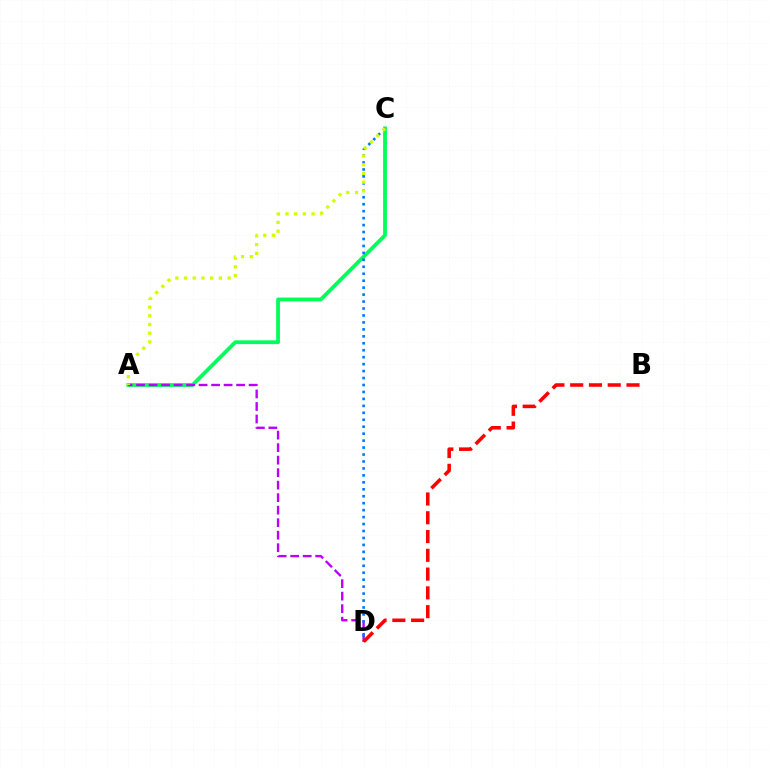{('A', 'C'): [{'color': '#00ff5c', 'line_style': 'solid', 'thickness': 2.73}, {'color': '#d1ff00', 'line_style': 'dotted', 'thickness': 2.37}], ('A', 'D'): [{'color': '#b900ff', 'line_style': 'dashed', 'thickness': 1.7}], ('C', 'D'): [{'color': '#0074ff', 'line_style': 'dotted', 'thickness': 1.89}], ('B', 'D'): [{'color': '#ff0000', 'line_style': 'dashed', 'thickness': 2.55}]}